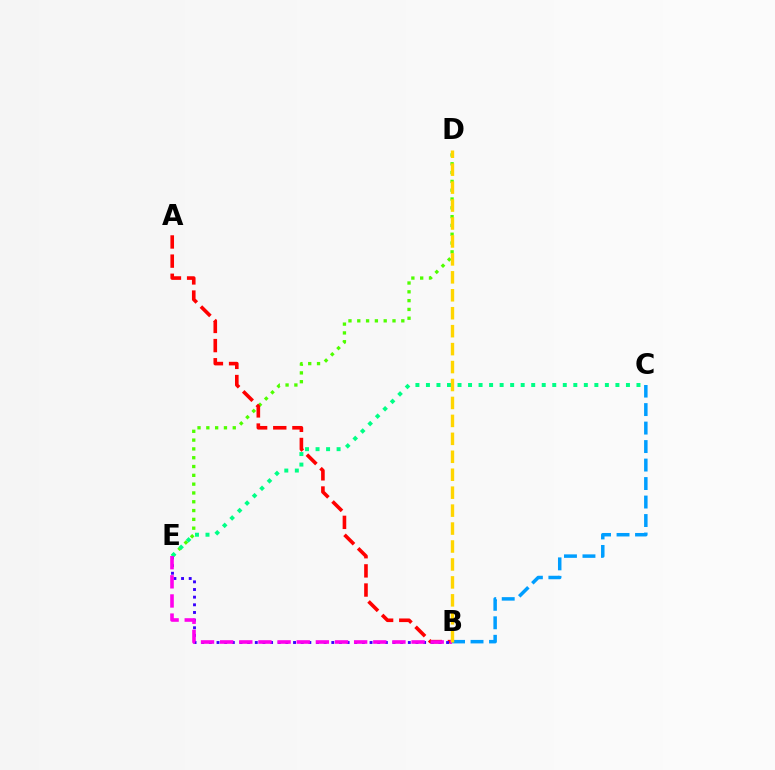{('D', 'E'): [{'color': '#4fff00', 'line_style': 'dotted', 'thickness': 2.39}], ('C', 'E'): [{'color': '#00ff86', 'line_style': 'dotted', 'thickness': 2.86}], ('A', 'B'): [{'color': '#ff0000', 'line_style': 'dashed', 'thickness': 2.6}], ('B', 'E'): [{'color': '#3700ff', 'line_style': 'dotted', 'thickness': 2.08}, {'color': '#ff00ed', 'line_style': 'dashed', 'thickness': 2.6}], ('B', 'C'): [{'color': '#009eff', 'line_style': 'dashed', 'thickness': 2.51}], ('B', 'D'): [{'color': '#ffd500', 'line_style': 'dashed', 'thickness': 2.44}]}